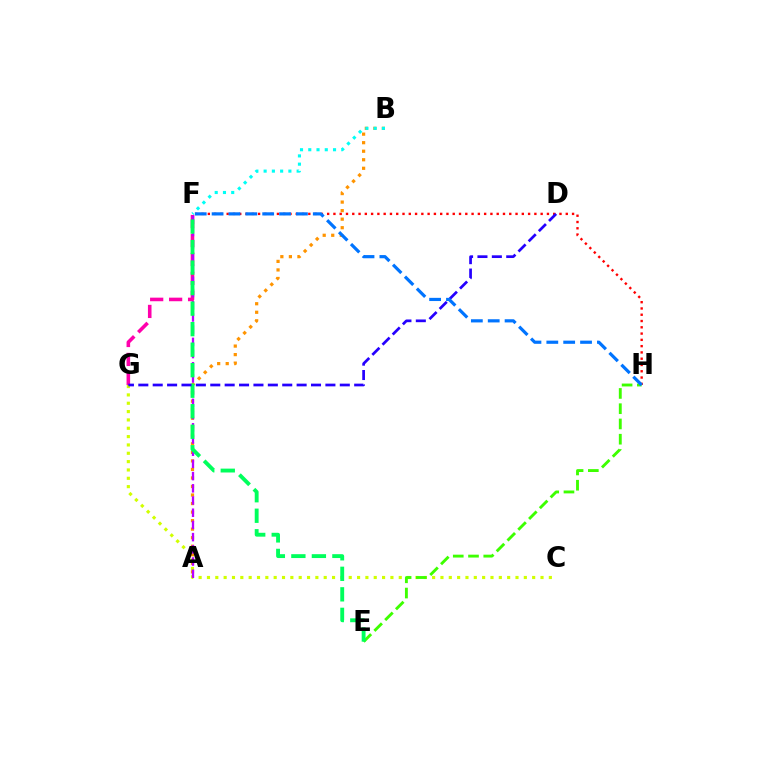{('F', 'G'): [{'color': '#ff00ac', 'line_style': 'dashed', 'thickness': 2.57}], ('F', 'H'): [{'color': '#ff0000', 'line_style': 'dotted', 'thickness': 1.71}, {'color': '#0074ff', 'line_style': 'dashed', 'thickness': 2.29}], ('C', 'G'): [{'color': '#d1ff00', 'line_style': 'dotted', 'thickness': 2.27}], ('E', 'H'): [{'color': '#3dff00', 'line_style': 'dashed', 'thickness': 2.07}], ('A', 'B'): [{'color': '#ff9400', 'line_style': 'dotted', 'thickness': 2.32}], ('A', 'F'): [{'color': '#b900ff', 'line_style': 'dashed', 'thickness': 1.66}], ('E', 'F'): [{'color': '#00ff5c', 'line_style': 'dashed', 'thickness': 2.79}], ('B', 'F'): [{'color': '#00fff6', 'line_style': 'dotted', 'thickness': 2.24}], ('D', 'G'): [{'color': '#2500ff', 'line_style': 'dashed', 'thickness': 1.96}]}